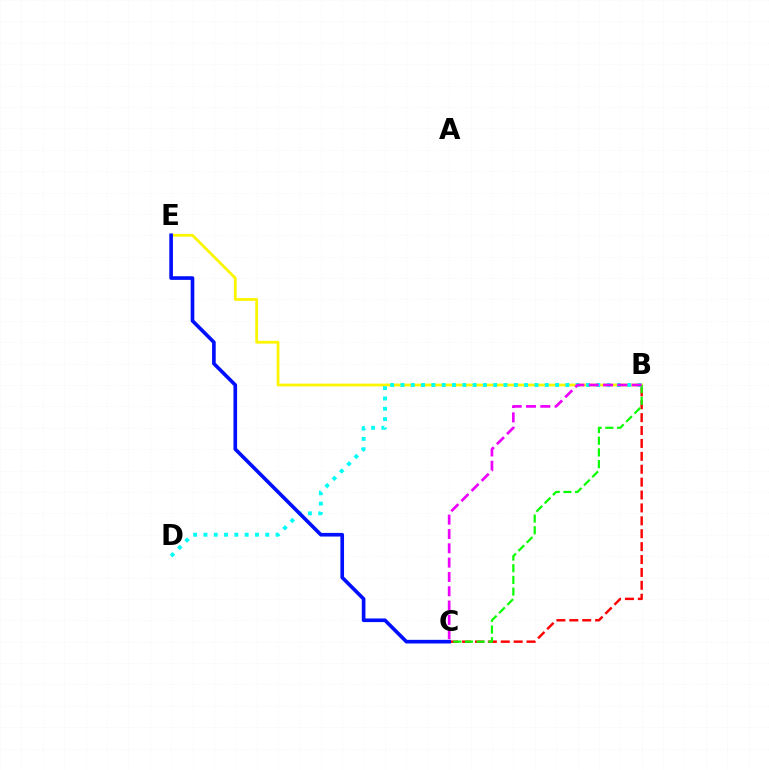{('B', 'C'): [{'color': '#ff0000', 'line_style': 'dashed', 'thickness': 1.75}, {'color': '#08ff00', 'line_style': 'dashed', 'thickness': 1.59}, {'color': '#ee00ff', 'line_style': 'dashed', 'thickness': 1.95}], ('B', 'E'): [{'color': '#fcf500', 'line_style': 'solid', 'thickness': 2.0}], ('B', 'D'): [{'color': '#00fff6', 'line_style': 'dotted', 'thickness': 2.8}], ('C', 'E'): [{'color': '#0010ff', 'line_style': 'solid', 'thickness': 2.62}]}